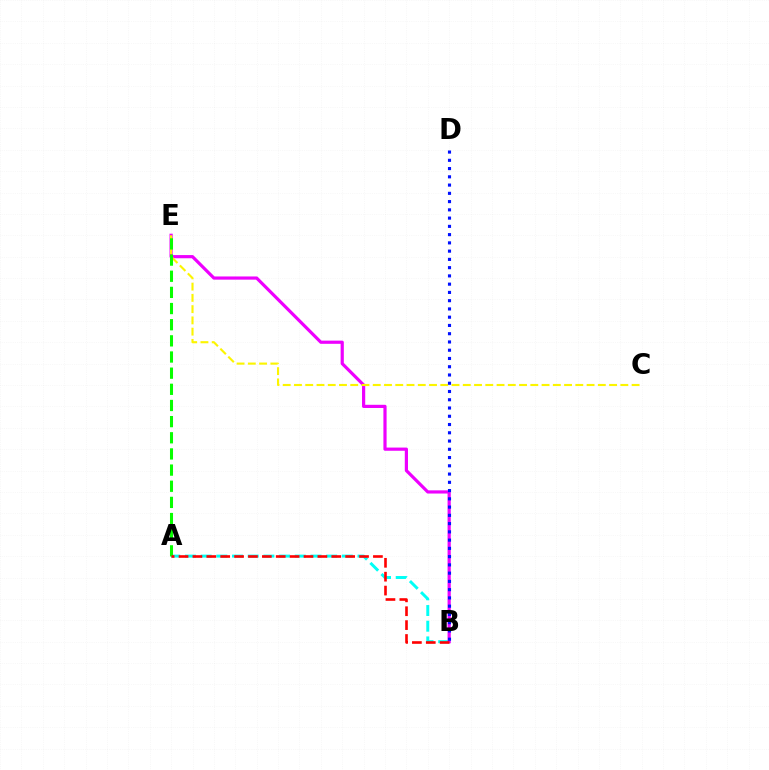{('A', 'B'): [{'color': '#00fff6', 'line_style': 'dashed', 'thickness': 2.13}, {'color': '#ff0000', 'line_style': 'dashed', 'thickness': 1.89}], ('B', 'E'): [{'color': '#ee00ff', 'line_style': 'solid', 'thickness': 2.3}], ('C', 'E'): [{'color': '#fcf500', 'line_style': 'dashed', 'thickness': 1.53}], ('A', 'E'): [{'color': '#08ff00', 'line_style': 'dashed', 'thickness': 2.19}], ('B', 'D'): [{'color': '#0010ff', 'line_style': 'dotted', 'thickness': 2.24}]}